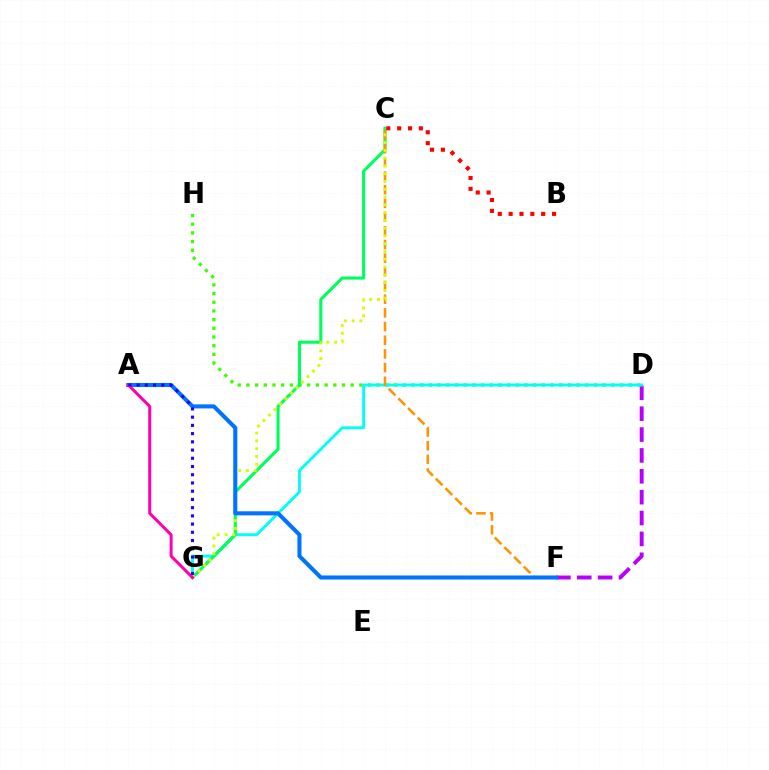{('D', 'F'): [{'color': '#b900ff', 'line_style': 'dashed', 'thickness': 2.83}], ('D', 'H'): [{'color': '#3dff00', 'line_style': 'dotted', 'thickness': 2.36}], ('D', 'G'): [{'color': '#00fff6', 'line_style': 'solid', 'thickness': 2.09}], ('C', 'G'): [{'color': '#00ff5c', 'line_style': 'solid', 'thickness': 2.22}, {'color': '#d1ff00', 'line_style': 'dotted', 'thickness': 2.11}], ('C', 'F'): [{'color': '#ff9400', 'line_style': 'dashed', 'thickness': 1.86}], ('A', 'F'): [{'color': '#0074ff', 'line_style': 'solid', 'thickness': 2.93}], ('B', 'C'): [{'color': '#ff0000', 'line_style': 'dotted', 'thickness': 2.95}], ('A', 'G'): [{'color': '#ff00ac', 'line_style': 'solid', 'thickness': 2.17}, {'color': '#2500ff', 'line_style': 'dotted', 'thickness': 2.23}]}